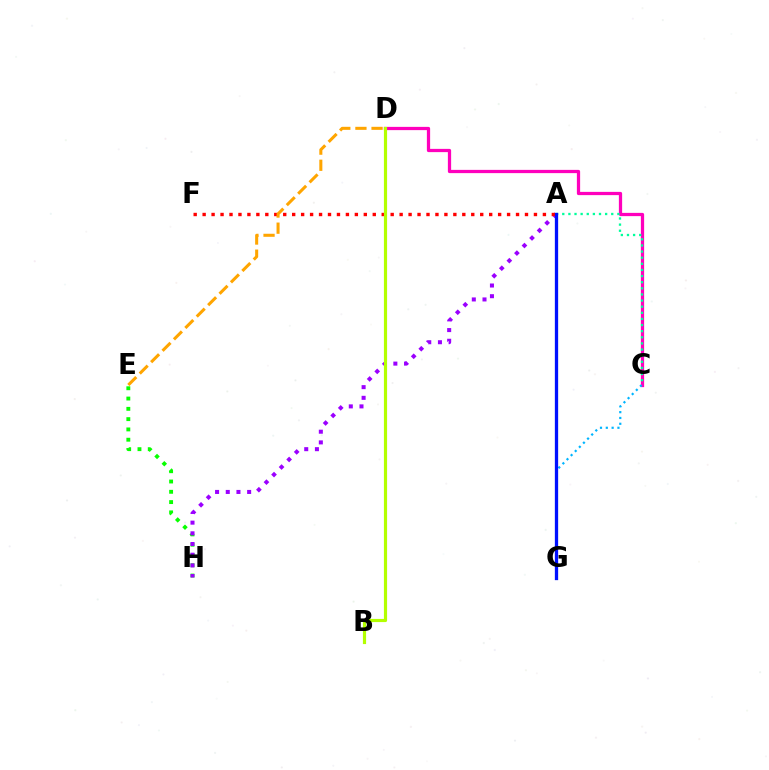{('C', 'D'): [{'color': '#ff00bd', 'line_style': 'solid', 'thickness': 2.34}], ('E', 'H'): [{'color': '#08ff00', 'line_style': 'dotted', 'thickness': 2.8}], ('C', 'G'): [{'color': '#00b5ff', 'line_style': 'dotted', 'thickness': 1.58}], ('A', 'H'): [{'color': '#9b00ff', 'line_style': 'dotted', 'thickness': 2.9}], ('A', 'C'): [{'color': '#00ff9d', 'line_style': 'dotted', 'thickness': 1.66}], ('A', 'F'): [{'color': '#ff0000', 'line_style': 'dotted', 'thickness': 2.43}], ('B', 'D'): [{'color': '#b3ff00', 'line_style': 'solid', 'thickness': 2.28}], ('D', 'E'): [{'color': '#ffa500', 'line_style': 'dashed', 'thickness': 2.19}], ('A', 'G'): [{'color': '#0010ff', 'line_style': 'solid', 'thickness': 2.37}]}